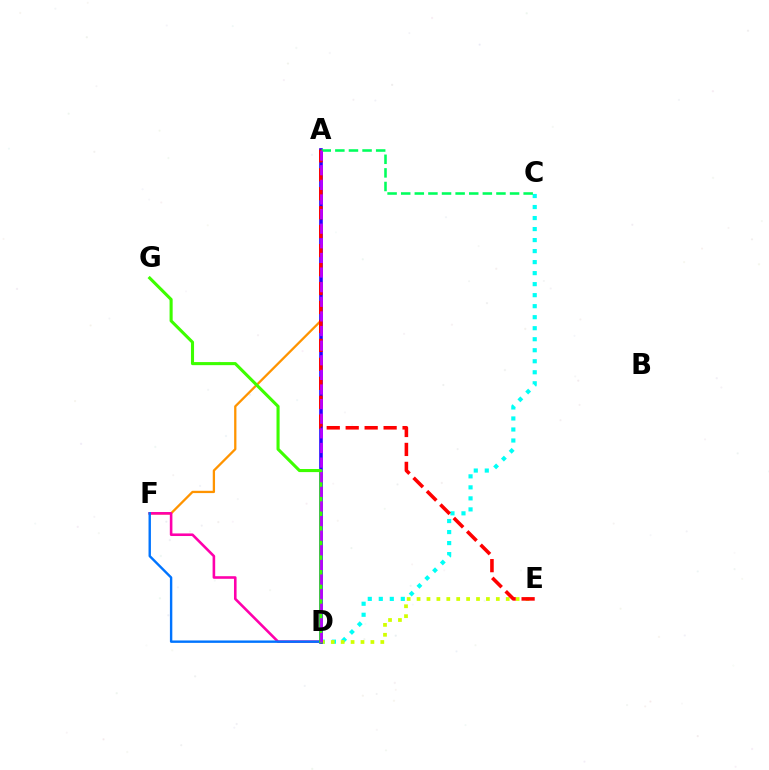{('C', 'D'): [{'color': '#00fff6', 'line_style': 'dotted', 'thickness': 2.99}], ('A', 'F'): [{'color': '#ff9400', 'line_style': 'solid', 'thickness': 1.65}], ('D', 'F'): [{'color': '#ff00ac', 'line_style': 'solid', 'thickness': 1.87}, {'color': '#0074ff', 'line_style': 'solid', 'thickness': 1.73}], ('D', 'E'): [{'color': '#d1ff00', 'line_style': 'dotted', 'thickness': 2.69}], ('A', 'D'): [{'color': '#2500ff', 'line_style': 'solid', 'thickness': 2.6}, {'color': '#b900ff', 'line_style': 'dashed', 'thickness': 1.99}], ('A', 'E'): [{'color': '#ff0000', 'line_style': 'dashed', 'thickness': 2.58}], ('D', 'G'): [{'color': '#3dff00', 'line_style': 'solid', 'thickness': 2.22}], ('A', 'C'): [{'color': '#00ff5c', 'line_style': 'dashed', 'thickness': 1.85}]}